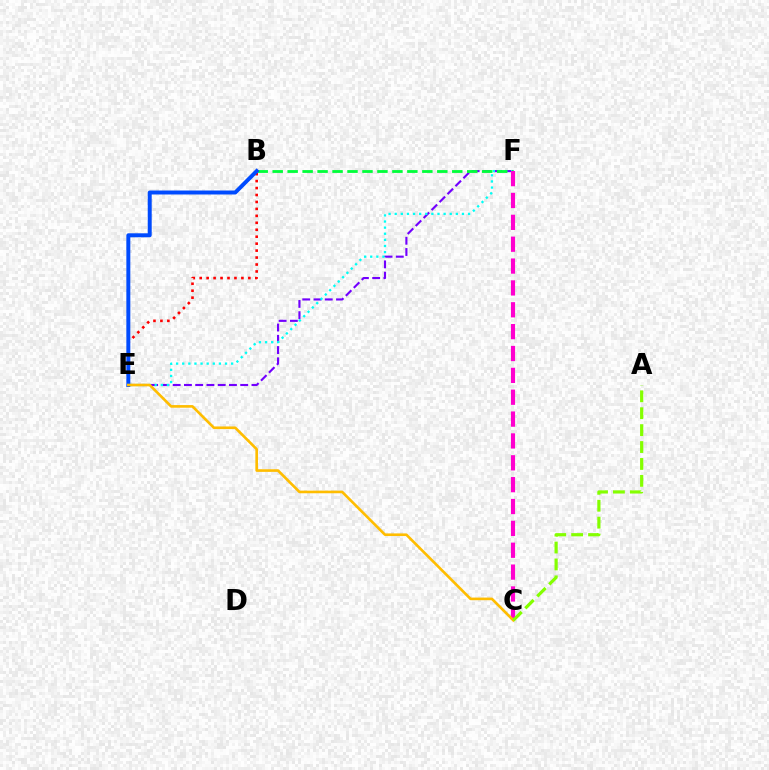{('B', 'E'): [{'color': '#ff0000', 'line_style': 'dotted', 'thickness': 1.89}, {'color': '#004bff', 'line_style': 'solid', 'thickness': 2.85}], ('E', 'F'): [{'color': '#7200ff', 'line_style': 'dashed', 'thickness': 1.53}, {'color': '#00fff6', 'line_style': 'dotted', 'thickness': 1.66}], ('B', 'F'): [{'color': '#00ff39', 'line_style': 'dashed', 'thickness': 2.03}], ('C', 'F'): [{'color': '#ff00cf', 'line_style': 'dashed', 'thickness': 2.97}], ('C', 'E'): [{'color': '#ffbd00', 'line_style': 'solid', 'thickness': 1.9}], ('A', 'C'): [{'color': '#84ff00', 'line_style': 'dashed', 'thickness': 2.3}]}